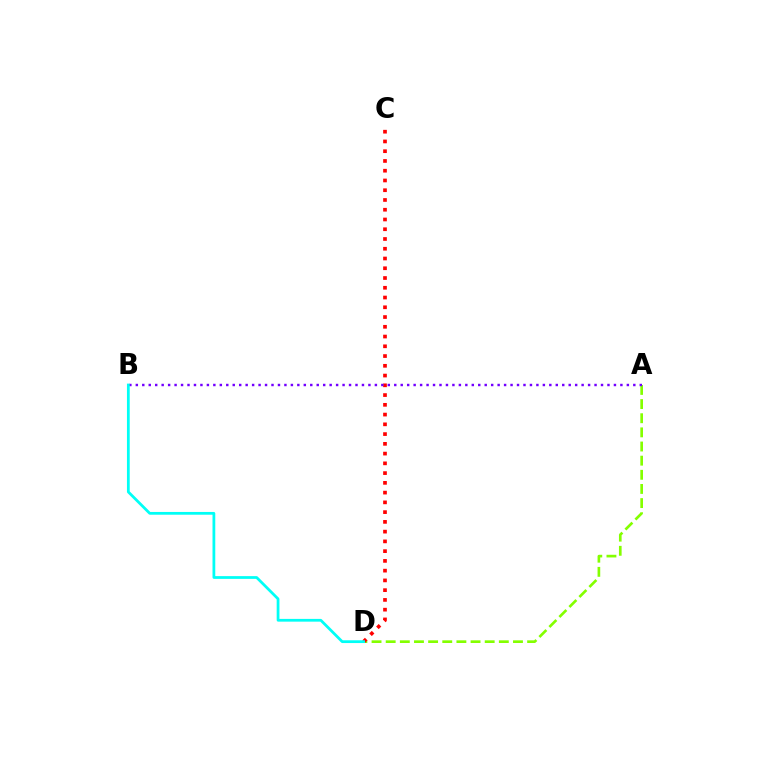{('A', 'D'): [{'color': '#84ff00', 'line_style': 'dashed', 'thickness': 1.92}], ('C', 'D'): [{'color': '#ff0000', 'line_style': 'dotted', 'thickness': 2.65}], ('A', 'B'): [{'color': '#7200ff', 'line_style': 'dotted', 'thickness': 1.76}], ('B', 'D'): [{'color': '#00fff6', 'line_style': 'solid', 'thickness': 1.99}]}